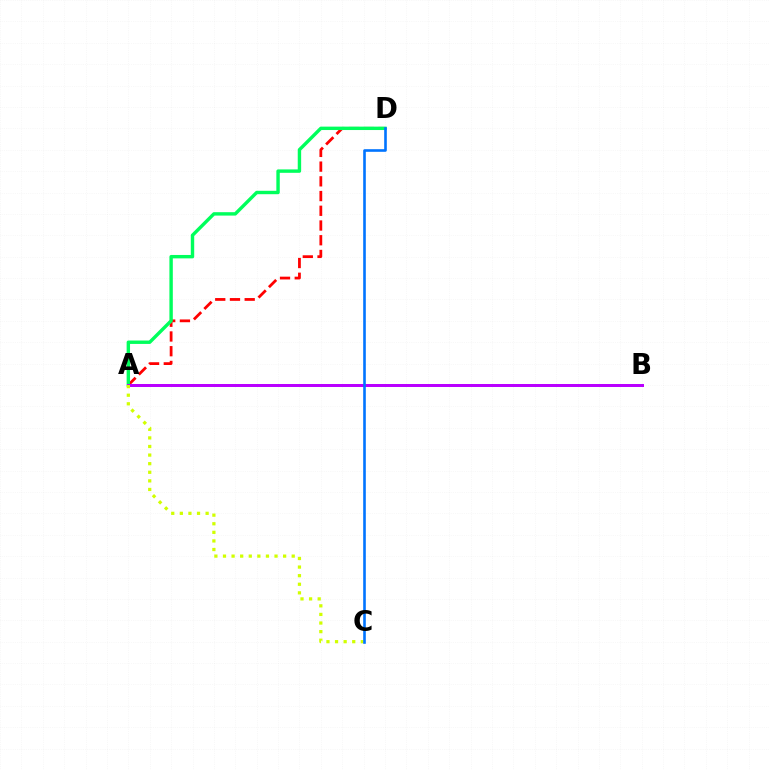{('A', 'D'): [{'color': '#ff0000', 'line_style': 'dashed', 'thickness': 2.0}, {'color': '#00ff5c', 'line_style': 'solid', 'thickness': 2.45}], ('A', 'B'): [{'color': '#b900ff', 'line_style': 'solid', 'thickness': 2.16}], ('A', 'C'): [{'color': '#d1ff00', 'line_style': 'dotted', 'thickness': 2.33}], ('C', 'D'): [{'color': '#0074ff', 'line_style': 'solid', 'thickness': 1.88}]}